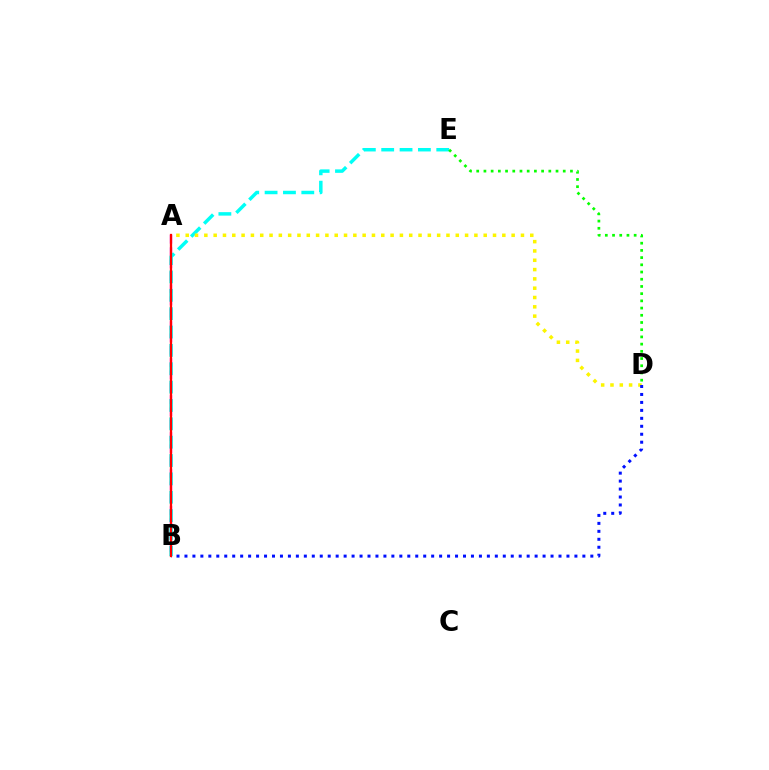{('A', 'B'): [{'color': '#ee00ff', 'line_style': 'dashed', 'thickness': 1.67}, {'color': '#ff0000', 'line_style': 'solid', 'thickness': 1.64}], ('B', 'E'): [{'color': '#00fff6', 'line_style': 'dashed', 'thickness': 2.49}], ('A', 'D'): [{'color': '#fcf500', 'line_style': 'dotted', 'thickness': 2.53}], ('D', 'E'): [{'color': '#08ff00', 'line_style': 'dotted', 'thickness': 1.96}], ('B', 'D'): [{'color': '#0010ff', 'line_style': 'dotted', 'thickness': 2.16}]}